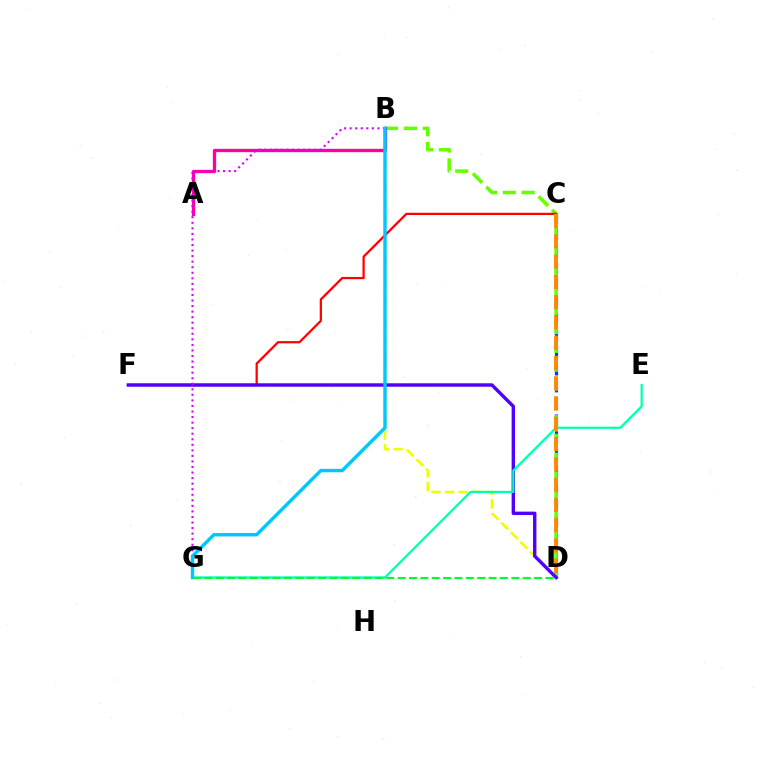{('B', 'D'): [{'color': '#eeff00', 'line_style': 'dashed', 'thickness': 1.85}, {'color': '#66ff00', 'line_style': 'dashed', 'thickness': 2.56}], ('C', 'D'): [{'color': '#003fff', 'line_style': 'dashed', 'thickness': 2.3}, {'color': '#ff8800', 'line_style': 'dashed', 'thickness': 2.75}], ('C', 'F'): [{'color': '#ff0000', 'line_style': 'solid', 'thickness': 1.62}], ('A', 'B'): [{'color': '#ff00a0', 'line_style': 'solid', 'thickness': 2.4}], ('D', 'F'): [{'color': '#4f00ff', 'line_style': 'solid', 'thickness': 2.47}], ('E', 'G'): [{'color': '#00ffaf', 'line_style': 'solid', 'thickness': 1.62}], ('D', 'G'): [{'color': '#00ff27', 'line_style': 'dashed', 'thickness': 1.54}], ('B', 'G'): [{'color': '#d600ff', 'line_style': 'dotted', 'thickness': 1.51}, {'color': '#00c7ff', 'line_style': 'solid', 'thickness': 2.47}]}